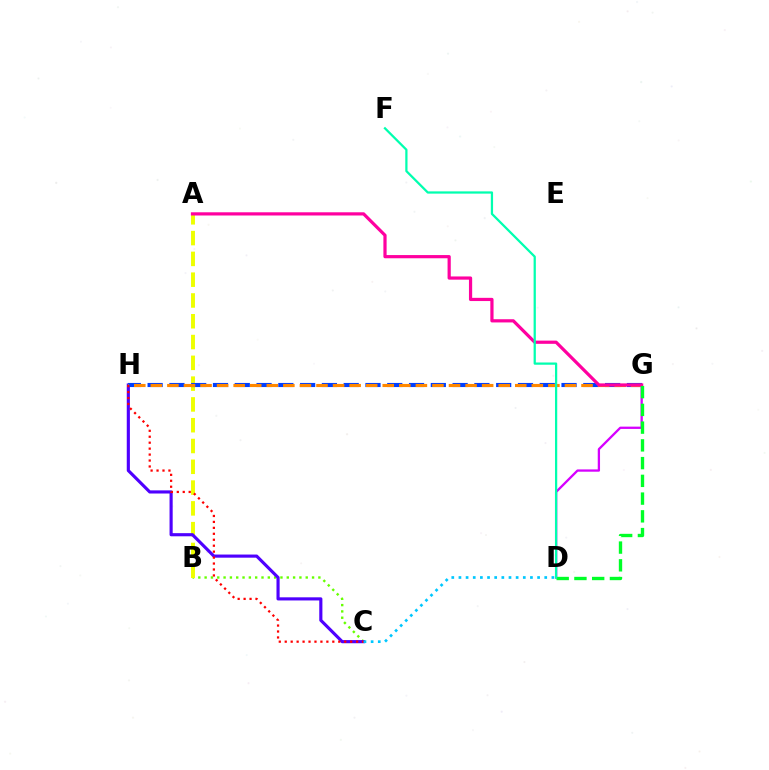{('B', 'C'): [{'color': '#66ff00', 'line_style': 'dotted', 'thickness': 1.72}], ('A', 'B'): [{'color': '#eeff00', 'line_style': 'dashed', 'thickness': 2.82}], ('C', 'H'): [{'color': '#4f00ff', 'line_style': 'solid', 'thickness': 2.26}, {'color': '#ff0000', 'line_style': 'dotted', 'thickness': 1.62}], ('G', 'H'): [{'color': '#003fff', 'line_style': 'dashed', 'thickness': 2.96}, {'color': '#ff8800', 'line_style': 'dashed', 'thickness': 2.25}], ('D', 'G'): [{'color': '#d600ff', 'line_style': 'solid', 'thickness': 1.65}, {'color': '#00ff27', 'line_style': 'dashed', 'thickness': 2.41}], ('A', 'G'): [{'color': '#ff00a0', 'line_style': 'solid', 'thickness': 2.31}], ('D', 'F'): [{'color': '#00ffaf', 'line_style': 'solid', 'thickness': 1.62}], ('C', 'D'): [{'color': '#00c7ff', 'line_style': 'dotted', 'thickness': 1.94}]}